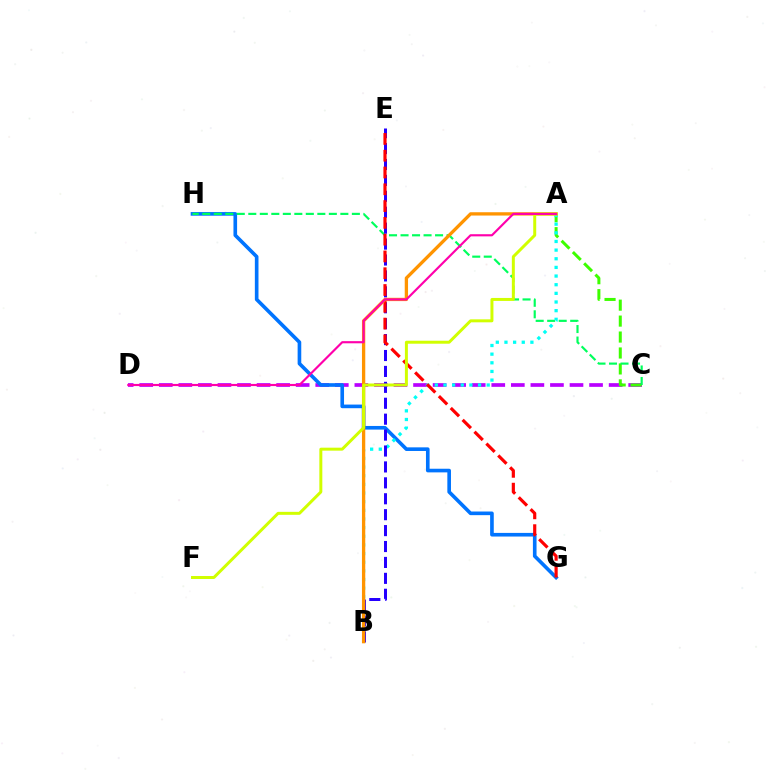{('C', 'D'): [{'color': '#b900ff', 'line_style': 'dashed', 'thickness': 2.66}], ('G', 'H'): [{'color': '#0074ff', 'line_style': 'solid', 'thickness': 2.62}], ('A', 'C'): [{'color': '#3dff00', 'line_style': 'dashed', 'thickness': 2.17}], ('C', 'H'): [{'color': '#00ff5c', 'line_style': 'dashed', 'thickness': 1.56}], ('A', 'B'): [{'color': '#00fff6', 'line_style': 'dotted', 'thickness': 2.35}, {'color': '#ff9400', 'line_style': 'solid', 'thickness': 2.38}], ('B', 'E'): [{'color': '#2500ff', 'line_style': 'dashed', 'thickness': 2.16}], ('E', 'G'): [{'color': '#ff0000', 'line_style': 'dashed', 'thickness': 2.28}], ('A', 'F'): [{'color': '#d1ff00', 'line_style': 'solid', 'thickness': 2.15}], ('A', 'D'): [{'color': '#ff00ac', 'line_style': 'solid', 'thickness': 1.55}]}